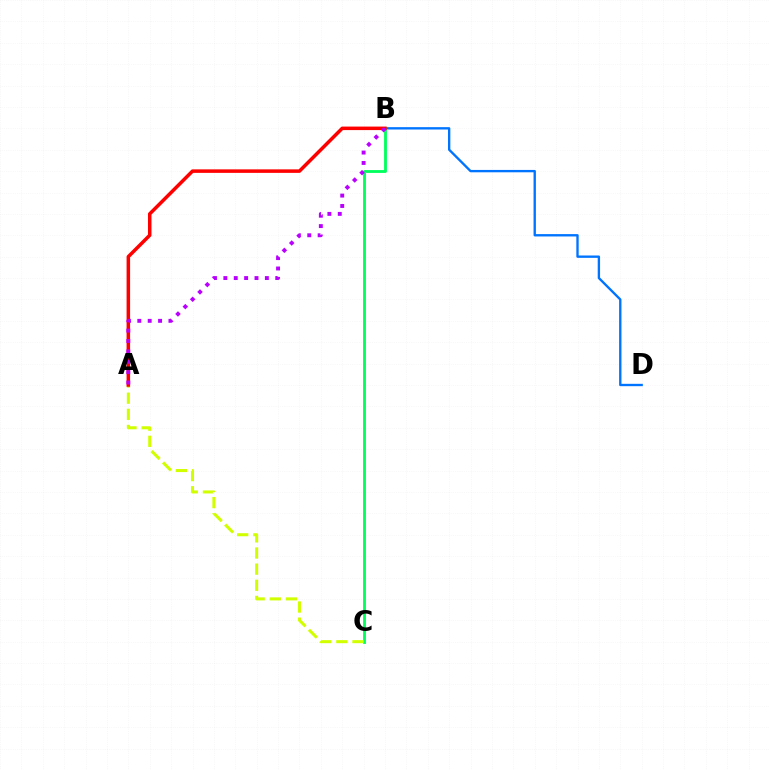{('B', 'D'): [{'color': '#0074ff', 'line_style': 'solid', 'thickness': 1.7}], ('B', 'C'): [{'color': '#00ff5c', 'line_style': 'solid', 'thickness': 2.04}], ('A', 'C'): [{'color': '#d1ff00', 'line_style': 'dashed', 'thickness': 2.19}], ('A', 'B'): [{'color': '#ff0000', 'line_style': 'solid', 'thickness': 2.53}, {'color': '#b900ff', 'line_style': 'dotted', 'thickness': 2.82}]}